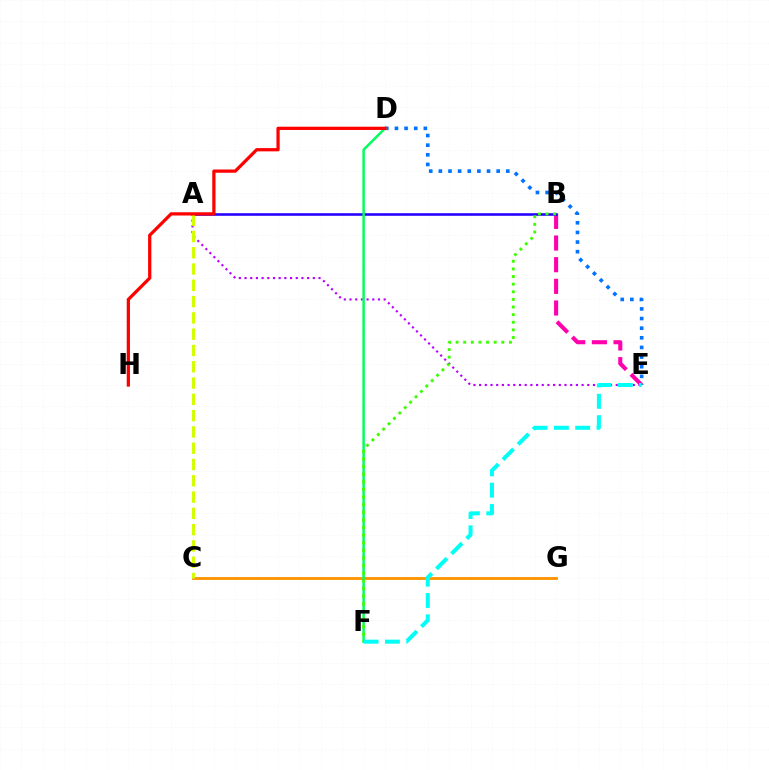{('B', 'E'): [{'color': '#ff00ac', 'line_style': 'dashed', 'thickness': 2.94}], ('C', 'G'): [{'color': '#ff9400', 'line_style': 'solid', 'thickness': 2.05}], ('A', 'B'): [{'color': '#2500ff', 'line_style': 'solid', 'thickness': 1.86}], ('D', 'E'): [{'color': '#0074ff', 'line_style': 'dotted', 'thickness': 2.62}], ('A', 'E'): [{'color': '#b900ff', 'line_style': 'dotted', 'thickness': 1.55}], ('A', 'C'): [{'color': '#d1ff00', 'line_style': 'dashed', 'thickness': 2.21}], ('D', 'F'): [{'color': '#00ff5c', 'line_style': 'solid', 'thickness': 1.78}], ('B', 'F'): [{'color': '#3dff00', 'line_style': 'dotted', 'thickness': 2.07}], ('D', 'H'): [{'color': '#ff0000', 'line_style': 'solid', 'thickness': 2.34}], ('E', 'F'): [{'color': '#00fff6', 'line_style': 'dashed', 'thickness': 2.9}]}